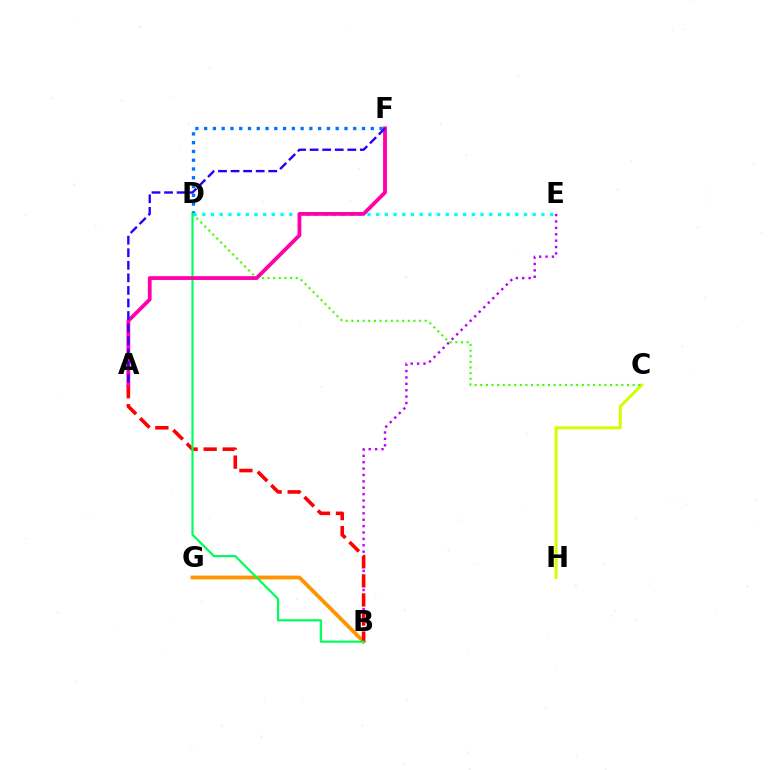{('B', 'E'): [{'color': '#b900ff', 'line_style': 'dotted', 'thickness': 1.74}], ('B', 'G'): [{'color': '#ff9400', 'line_style': 'solid', 'thickness': 2.73}], ('C', 'H'): [{'color': '#d1ff00', 'line_style': 'solid', 'thickness': 2.13}], ('C', 'D'): [{'color': '#3dff00', 'line_style': 'dotted', 'thickness': 1.53}], ('D', 'F'): [{'color': '#0074ff', 'line_style': 'dotted', 'thickness': 2.38}], ('A', 'B'): [{'color': '#ff0000', 'line_style': 'dashed', 'thickness': 2.59}], ('D', 'E'): [{'color': '#00fff6', 'line_style': 'dotted', 'thickness': 2.36}], ('B', 'D'): [{'color': '#00ff5c', 'line_style': 'solid', 'thickness': 1.6}], ('A', 'F'): [{'color': '#ff00ac', 'line_style': 'solid', 'thickness': 2.73}, {'color': '#2500ff', 'line_style': 'dashed', 'thickness': 1.71}]}